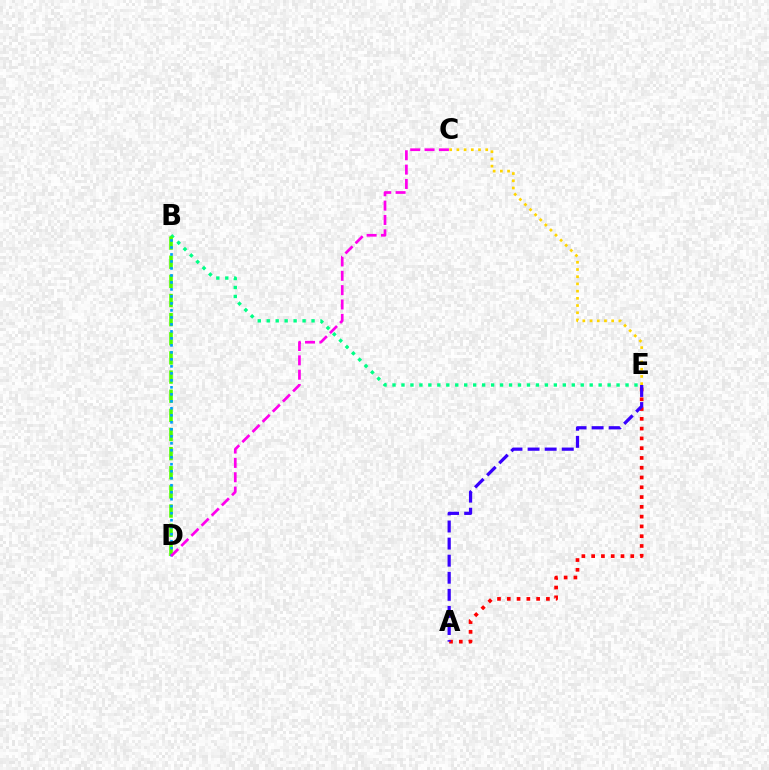{('A', 'E'): [{'color': '#ff0000', 'line_style': 'dotted', 'thickness': 2.66}, {'color': '#3700ff', 'line_style': 'dashed', 'thickness': 2.32}], ('B', 'E'): [{'color': '#00ff86', 'line_style': 'dotted', 'thickness': 2.44}], ('C', 'E'): [{'color': '#ffd500', 'line_style': 'dotted', 'thickness': 1.96}], ('B', 'D'): [{'color': '#4fff00', 'line_style': 'dashed', 'thickness': 2.6}, {'color': '#009eff', 'line_style': 'dotted', 'thickness': 1.9}], ('C', 'D'): [{'color': '#ff00ed', 'line_style': 'dashed', 'thickness': 1.95}]}